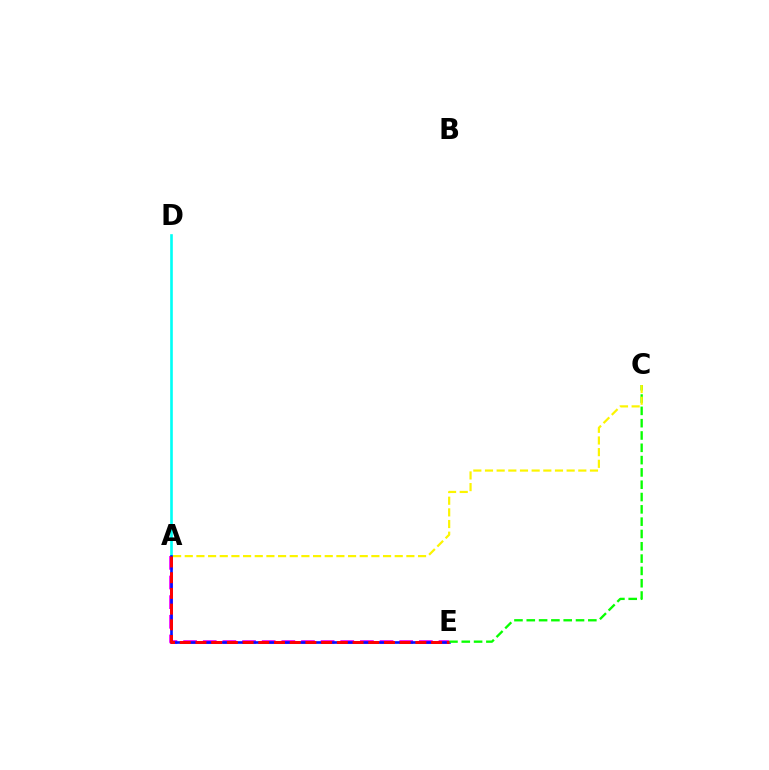{('A', 'E'): [{'color': '#ee00ff', 'line_style': 'dashed', 'thickness': 2.67}, {'color': '#0010ff', 'line_style': 'solid', 'thickness': 1.89}, {'color': '#ff0000', 'line_style': 'dashed', 'thickness': 2.13}], ('A', 'D'): [{'color': '#00fff6', 'line_style': 'solid', 'thickness': 1.9}], ('C', 'E'): [{'color': '#08ff00', 'line_style': 'dashed', 'thickness': 1.67}], ('A', 'C'): [{'color': '#fcf500', 'line_style': 'dashed', 'thickness': 1.58}]}